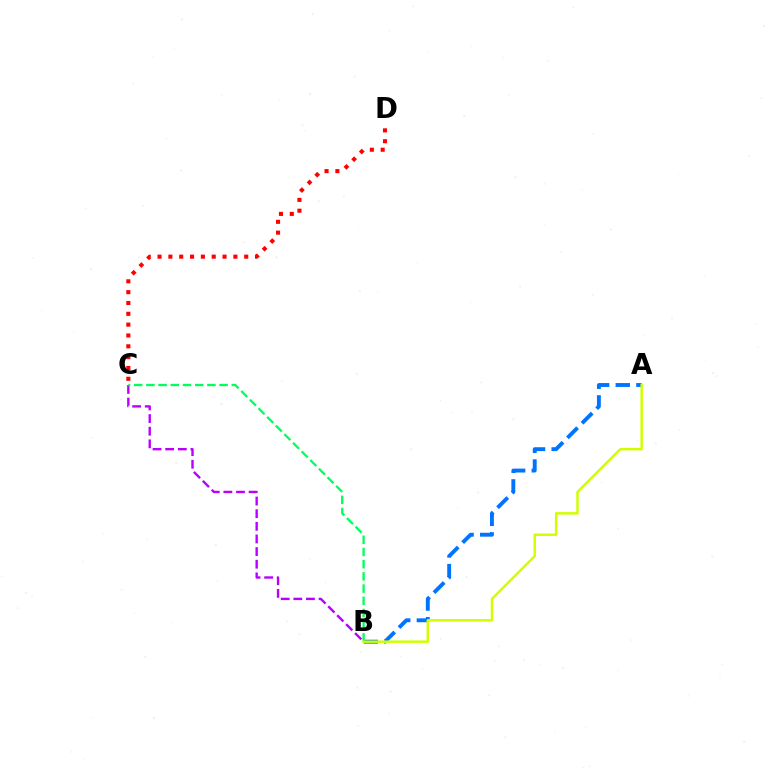{('A', 'B'): [{'color': '#0074ff', 'line_style': 'dashed', 'thickness': 2.8}, {'color': '#d1ff00', 'line_style': 'solid', 'thickness': 1.78}], ('B', 'C'): [{'color': '#b900ff', 'line_style': 'dashed', 'thickness': 1.72}, {'color': '#00ff5c', 'line_style': 'dashed', 'thickness': 1.66}], ('C', 'D'): [{'color': '#ff0000', 'line_style': 'dotted', 'thickness': 2.94}]}